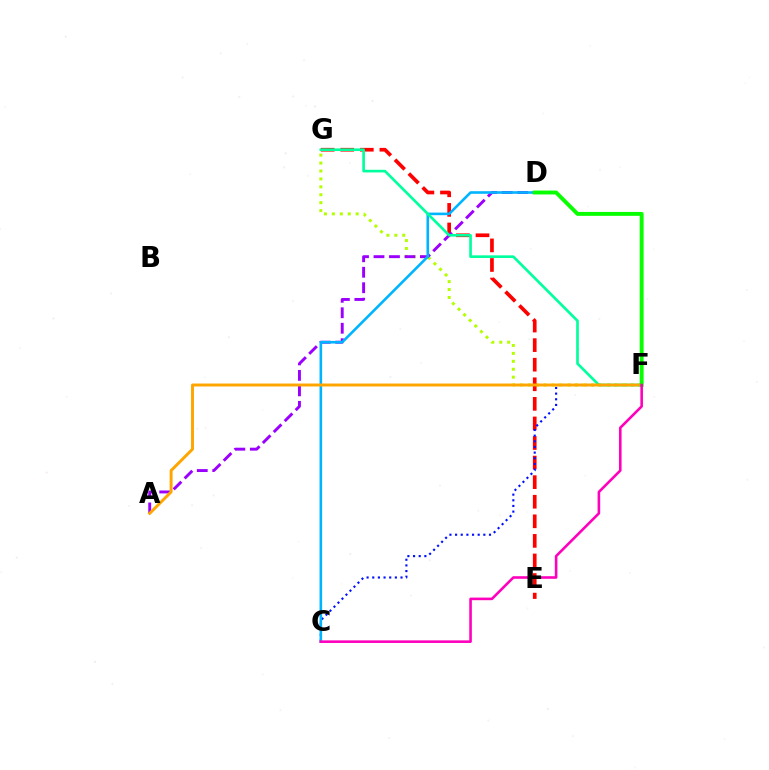{('F', 'G'): [{'color': '#b3ff00', 'line_style': 'dotted', 'thickness': 2.15}, {'color': '#00ff9d', 'line_style': 'solid', 'thickness': 1.91}], ('E', 'G'): [{'color': '#ff0000', 'line_style': 'dashed', 'thickness': 2.66}], ('C', 'F'): [{'color': '#0010ff', 'line_style': 'dotted', 'thickness': 1.54}, {'color': '#ff00bd', 'line_style': 'solid', 'thickness': 1.87}], ('A', 'D'): [{'color': '#9b00ff', 'line_style': 'dashed', 'thickness': 2.1}], ('C', 'D'): [{'color': '#00b5ff', 'line_style': 'solid', 'thickness': 1.88}], ('A', 'F'): [{'color': '#ffa500', 'line_style': 'solid', 'thickness': 2.12}], ('D', 'F'): [{'color': '#08ff00', 'line_style': 'solid', 'thickness': 2.81}]}